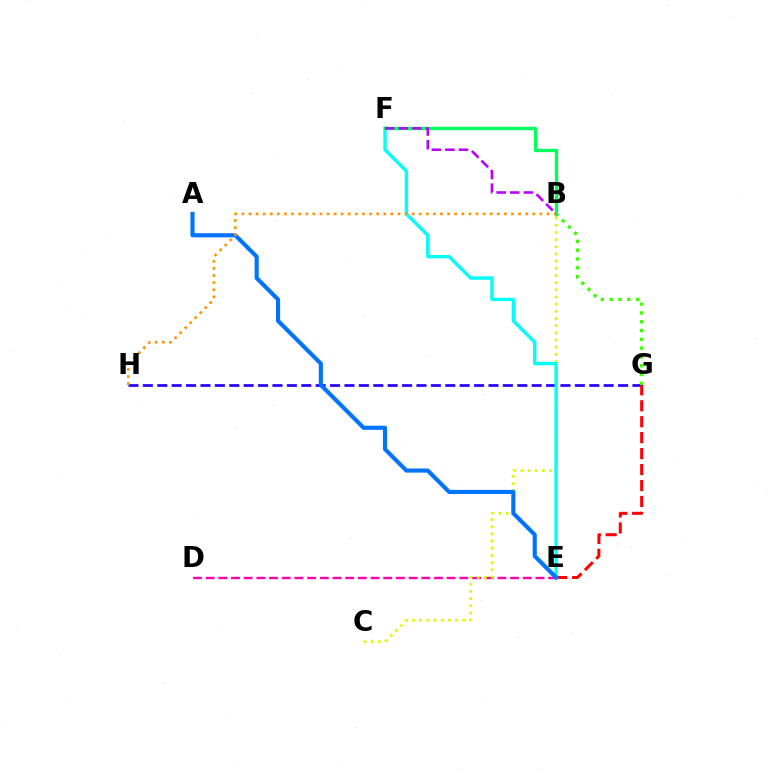{('D', 'E'): [{'color': '#ff00ac', 'line_style': 'dashed', 'thickness': 1.72}], ('B', 'C'): [{'color': '#d1ff00', 'line_style': 'dotted', 'thickness': 1.95}], ('G', 'H'): [{'color': '#2500ff', 'line_style': 'dashed', 'thickness': 1.96}], ('E', 'G'): [{'color': '#ff0000', 'line_style': 'dashed', 'thickness': 2.17}], ('E', 'F'): [{'color': '#00fff6', 'line_style': 'solid', 'thickness': 2.43}], ('B', 'G'): [{'color': '#3dff00', 'line_style': 'dotted', 'thickness': 2.39}], ('B', 'F'): [{'color': '#00ff5c', 'line_style': 'solid', 'thickness': 2.41}, {'color': '#b900ff', 'line_style': 'dashed', 'thickness': 1.85}], ('A', 'E'): [{'color': '#0074ff', 'line_style': 'solid', 'thickness': 2.97}], ('B', 'H'): [{'color': '#ff9400', 'line_style': 'dotted', 'thickness': 1.93}]}